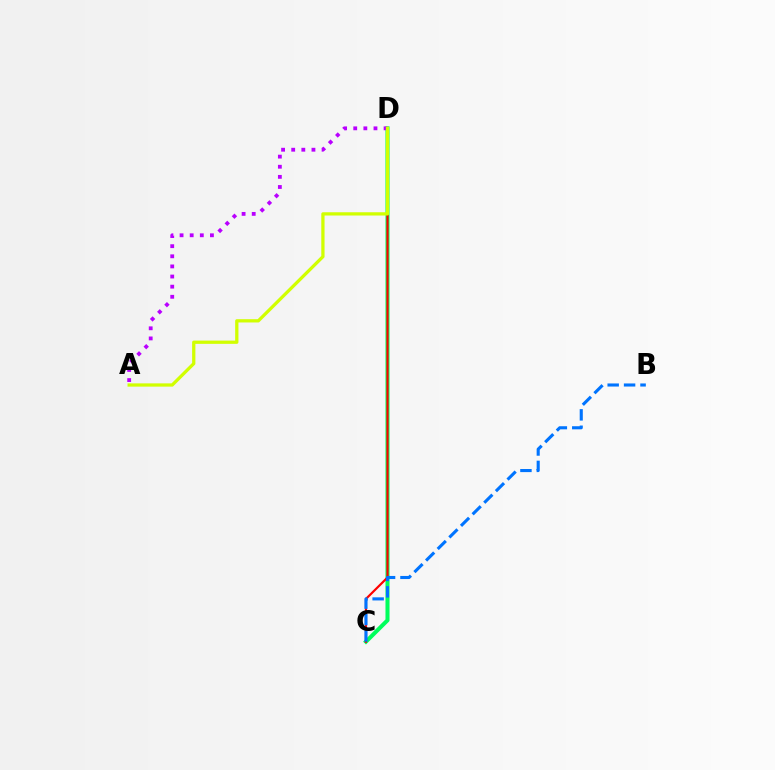{('C', 'D'): [{'color': '#00ff5c', 'line_style': 'solid', 'thickness': 2.91}, {'color': '#ff0000', 'line_style': 'solid', 'thickness': 1.57}], ('A', 'D'): [{'color': '#b900ff', 'line_style': 'dotted', 'thickness': 2.75}, {'color': '#d1ff00', 'line_style': 'solid', 'thickness': 2.35}], ('B', 'C'): [{'color': '#0074ff', 'line_style': 'dashed', 'thickness': 2.23}]}